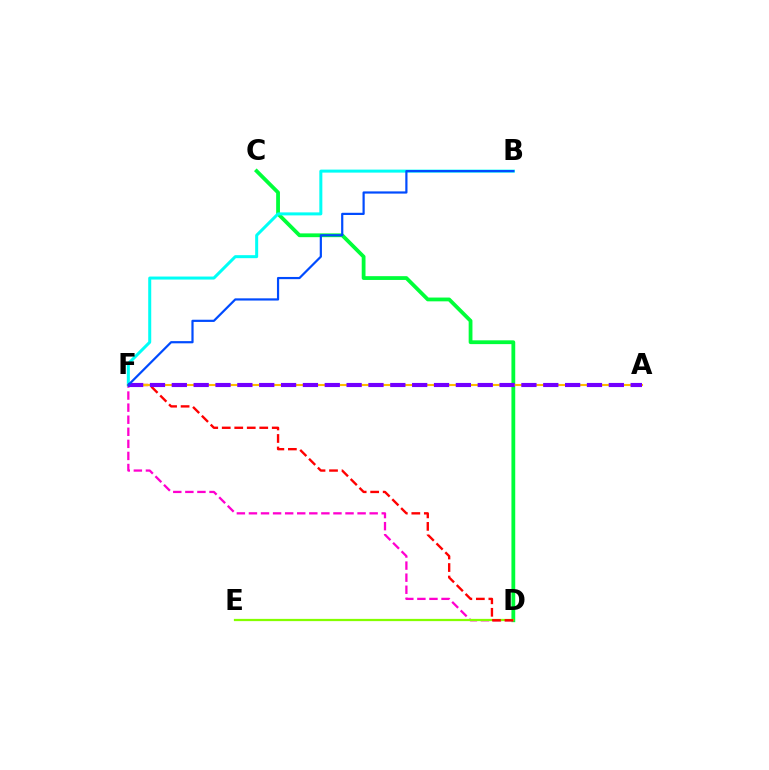{('C', 'D'): [{'color': '#00ff39', 'line_style': 'solid', 'thickness': 2.73}], ('D', 'F'): [{'color': '#ff00cf', 'line_style': 'dashed', 'thickness': 1.64}, {'color': '#ff0000', 'line_style': 'dashed', 'thickness': 1.7}], ('D', 'E'): [{'color': '#84ff00', 'line_style': 'solid', 'thickness': 1.62}], ('B', 'F'): [{'color': '#00fff6', 'line_style': 'solid', 'thickness': 2.17}, {'color': '#004bff', 'line_style': 'solid', 'thickness': 1.59}], ('A', 'F'): [{'color': '#ffbd00', 'line_style': 'solid', 'thickness': 1.5}, {'color': '#7200ff', 'line_style': 'dashed', 'thickness': 2.97}]}